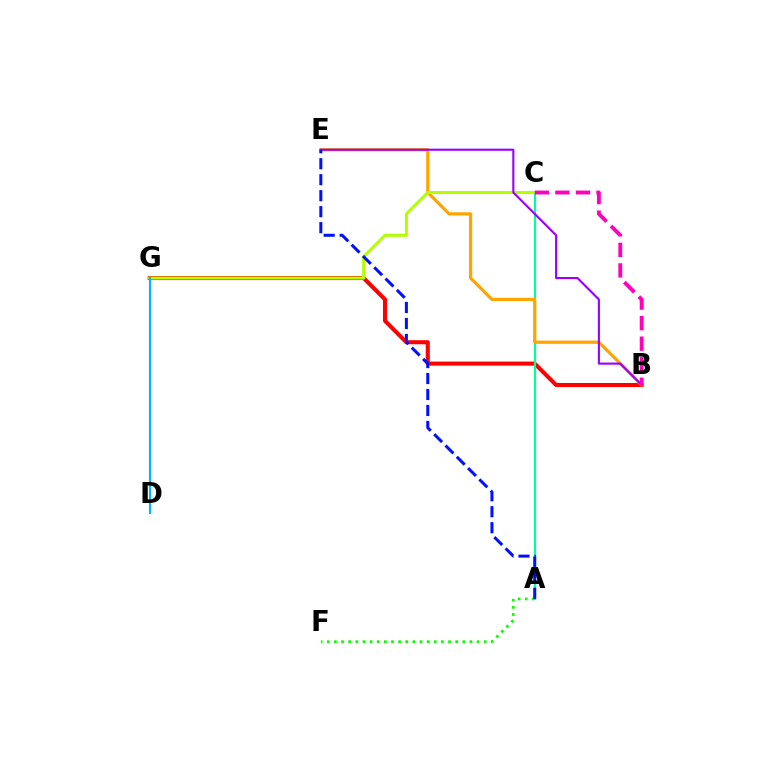{('B', 'G'): [{'color': '#ff0000', 'line_style': 'solid', 'thickness': 2.92}], ('A', 'C'): [{'color': '#00ff9d', 'line_style': 'solid', 'thickness': 1.57}], ('B', 'E'): [{'color': '#ffa500', 'line_style': 'solid', 'thickness': 2.32}, {'color': '#9b00ff', 'line_style': 'solid', 'thickness': 1.53}], ('A', 'F'): [{'color': '#08ff00', 'line_style': 'dotted', 'thickness': 1.94}], ('C', 'G'): [{'color': '#b3ff00', 'line_style': 'solid', 'thickness': 2.19}], ('D', 'G'): [{'color': '#00b5ff', 'line_style': 'solid', 'thickness': 1.52}], ('B', 'C'): [{'color': '#ff00bd', 'line_style': 'dashed', 'thickness': 2.79}], ('A', 'E'): [{'color': '#0010ff', 'line_style': 'dashed', 'thickness': 2.17}]}